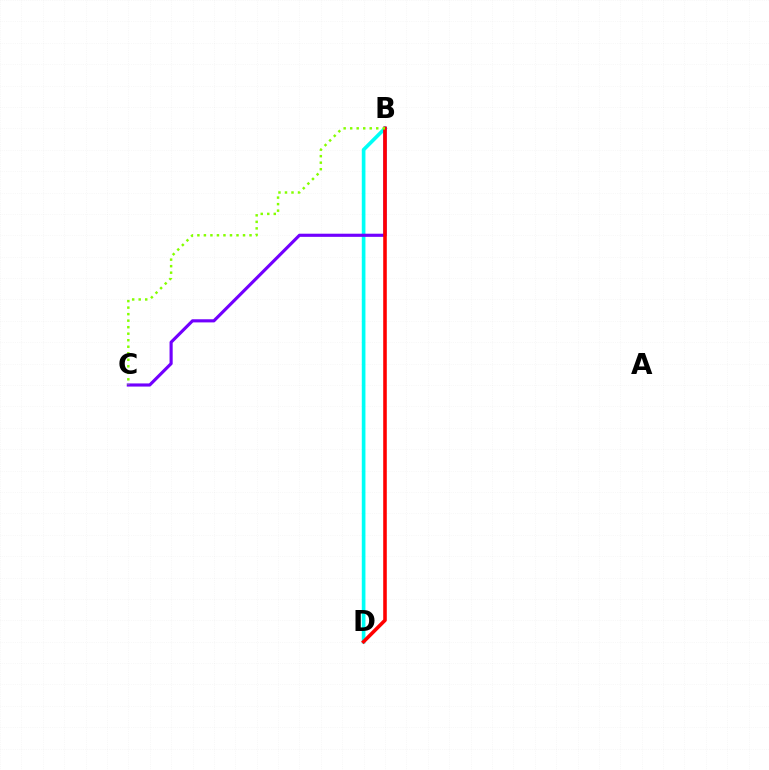{('B', 'D'): [{'color': '#00fff6', 'line_style': 'solid', 'thickness': 2.63}, {'color': '#ff0000', 'line_style': 'solid', 'thickness': 2.58}], ('B', 'C'): [{'color': '#7200ff', 'line_style': 'solid', 'thickness': 2.26}, {'color': '#84ff00', 'line_style': 'dotted', 'thickness': 1.77}]}